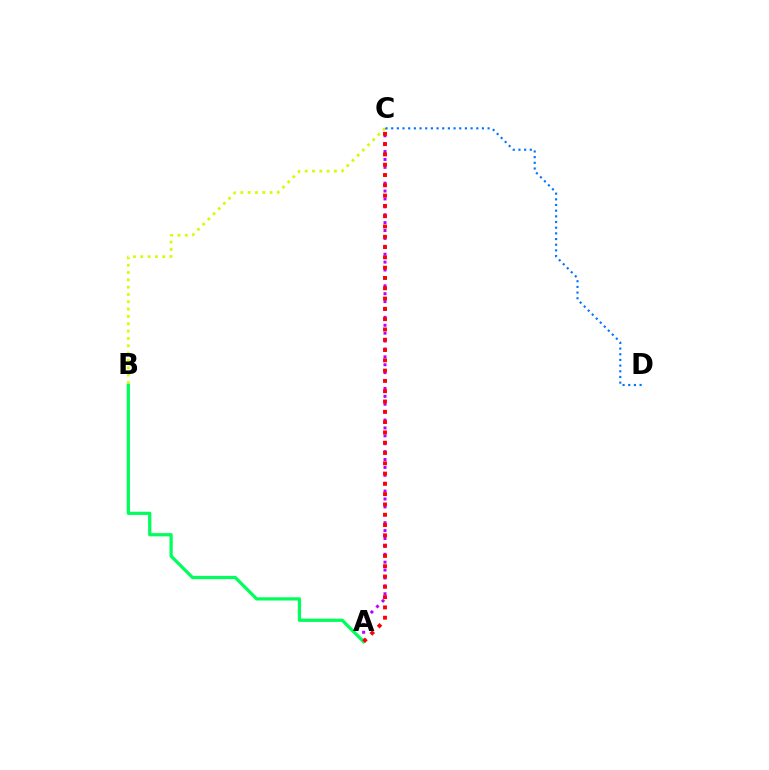{('A', 'C'): [{'color': '#b900ff', 'line_style': 'dotted', 'thickness': 2.15}, {'color': '#ff0000', 'line_style': 'dotted', 'thickness': 2.8}], ('A', 'B'): [{'color': '#00ff5c', 'line_style': 'solid', 'thickness': 2.33}], ('B', 'C'): [{'color': '#d1ff00', 'line_style': 'dotted', 'thickness': 1.99}], ('C', 'D'): [{'color': '#0074ff', 'line_style': 'dotted', 'thickness': 1.54}]}